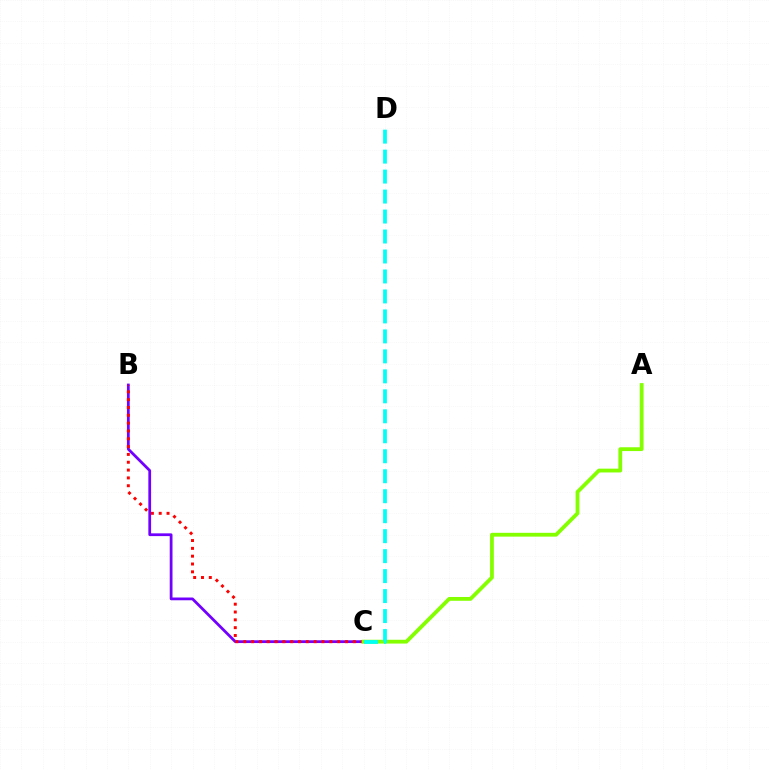{('B', 'C'): [{'color': '#7200ff', 'line_style': 'solid', 'thickness': 1.99}, {'color': '#ff0000', 'line_style': 'dotted', 'thickness': 2.13}], ('A', 'C'): [{'color': '#84ff00', 'line_style': 'solid', 'thickness': 2.74}], ('C', 'D'): [{'color': '#00fff6', 'line_style': 'dashed', 'thickness': 2.71}]}